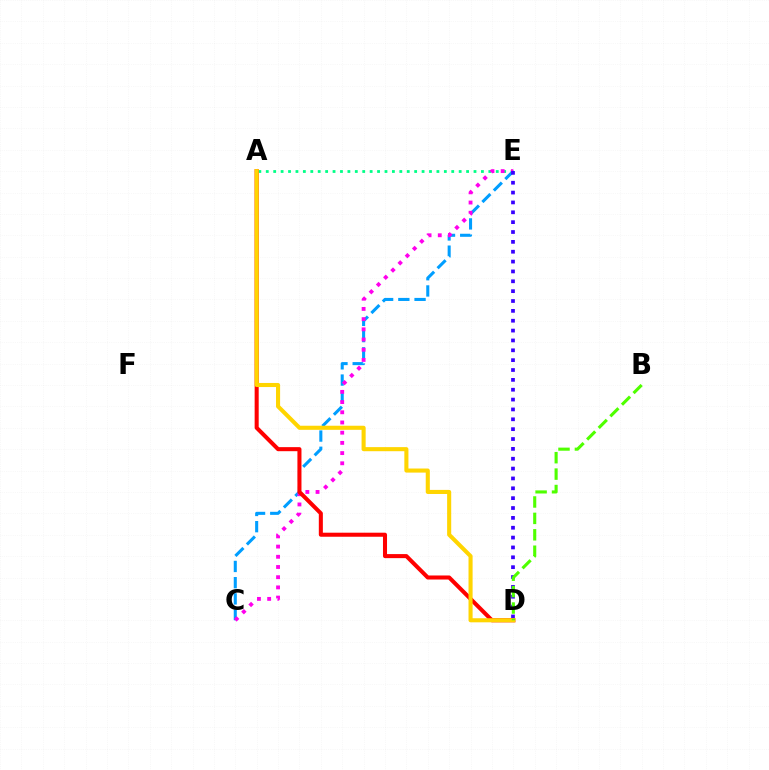{('C', 'E'): [{'color': '#009eff', 'line_style': 'dashed', 'thickness': 2.2}, {'color': '#ff00ed', 'line_style': 'dotted', 'thickness': 2.77}], ('A', 'E'): [{'color': '#00ff86', 'line_style': 'dotted', 'thickness': 2.02}], ('D', 'E'): [{'color': '#3700ff', 'line_style': 'dotted', 'thickness': 2.68}], ('A', 'D'): [{'color': '#ff0000', 'line_style': 'solid', 'thickness': 2.92}, {'color': '#ffd500', 'line_style': 'solid', 'thickness': 2.94}], ('B', 'D'): [{'color': '#4fff00', 'line_style': 'dashed', 'thickness': 2.23}]}